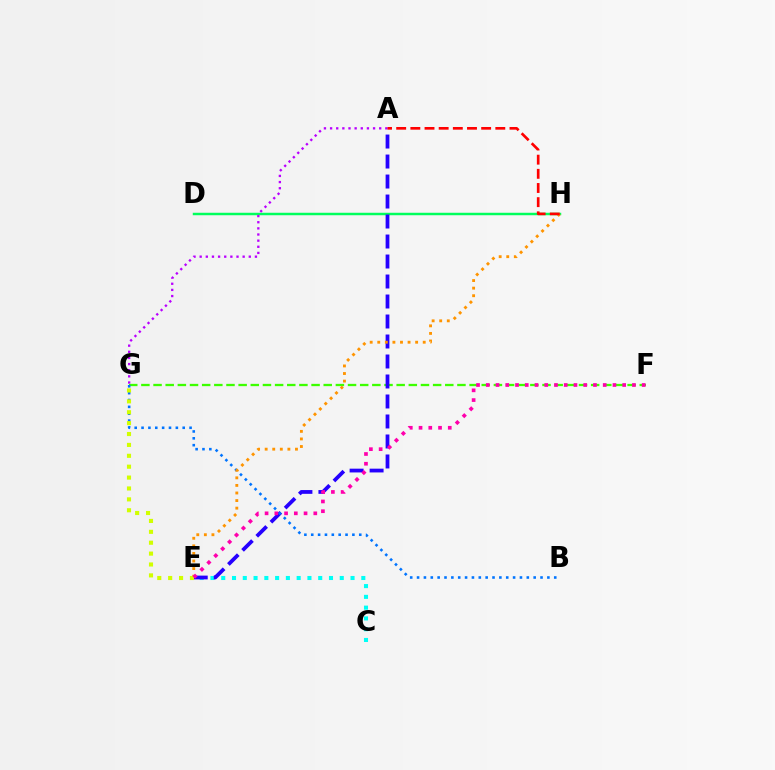{('F', 'G'): [{'color': '#3dff00', 'line_style': 'dashed', 'thickness': 1.65}], ('C', 'E'): [{'color': '#00fff6', 'line_style': 'dotted', 'thickness': 2.93}], ('D', 'H'): [{'color': '#00ff5c', 'line_style': 'solid', 'thickness': 1.78}], ('A', 'E'): [{'color': '#2500ff', 'line_style': 'dashed', 'thickness': 2.72}], ('A', 'G'): [{'color': '#b900ff', 'line_style': 'dotted', 'thickness': 1.67}], ('B', 'G'): [{'color': '#0074ff', 'line_style': 'dotted', 'thickness': 1.86}], ('E', 'H'): [{'color': '#ff9400', 'line_style': 'dotted', 'thickness': 2.06}], ('E', 'G'): [{'color': '#d1ff00', 'line_style': 'dotted', 'thickness': 2.96}], ('A', 'H'): [{'color': '#ff0000', 'line_style': 'dashed', 'thickness': 1.92}], ('E', 'F'): [{'color': '#ff00ac', 'line_style': 'dotted', 'thickness': 2.65}]}